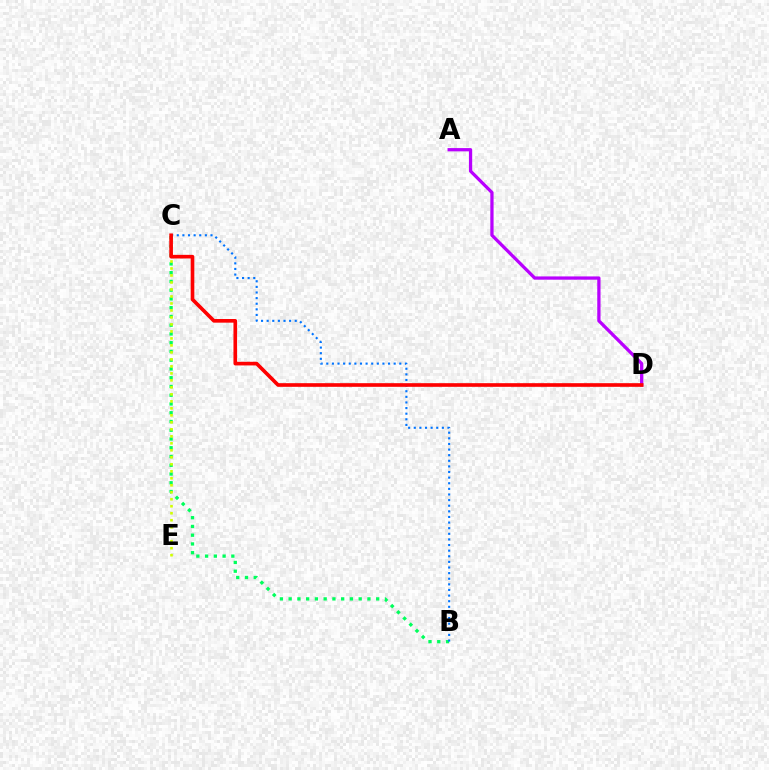{('B', 'C'): [{'color': '#00ff5c', 'line_style': 'dotted', 'thickness': 2.38}, {'color': '#0074ff', 'line_style': 'dotted', 'thickness': 1.53}], ('C', 'E'): [{'color': '#d1ff00', 'line_style': 'dotted', 'thickness': 1.9}], ('A', 'D'): [{'color': '#b900ff', 'line_style': 'solid', 'thickness': 2.35}], ('C', 'D'): [{'color': '#ff0000', 'line_style': 'solid', 'thickness': 2.62}]}